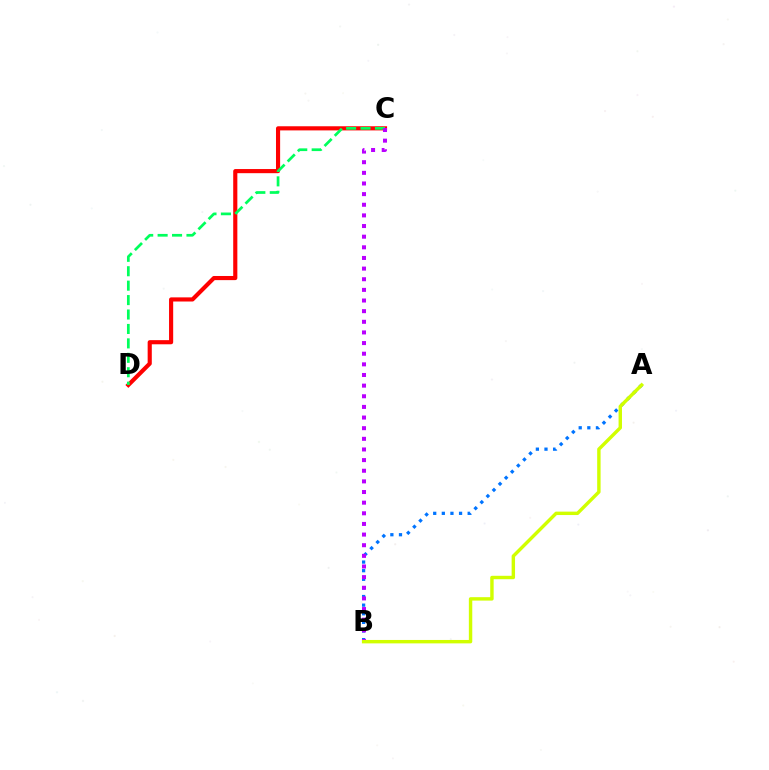{('C', 'D'): [{'color': '#ff0000', 'line_style': 'solid', 'thickness': 2.98}, {'color': '#00ff5c', 'line_style': 'dashed', 'thickness': 1.96}], ('A', 'B'): [{'color': '#0074ff', 'line_style': 'dotted', 'thickness': 2.34}, {'color': '#d1ff00', 'line_style': 'solid', 'thickness': 2.46}], ('B', 'C'): [{'color': '#b900ff', 'line_style': 'dotted', 'thickness': 2.89}]}